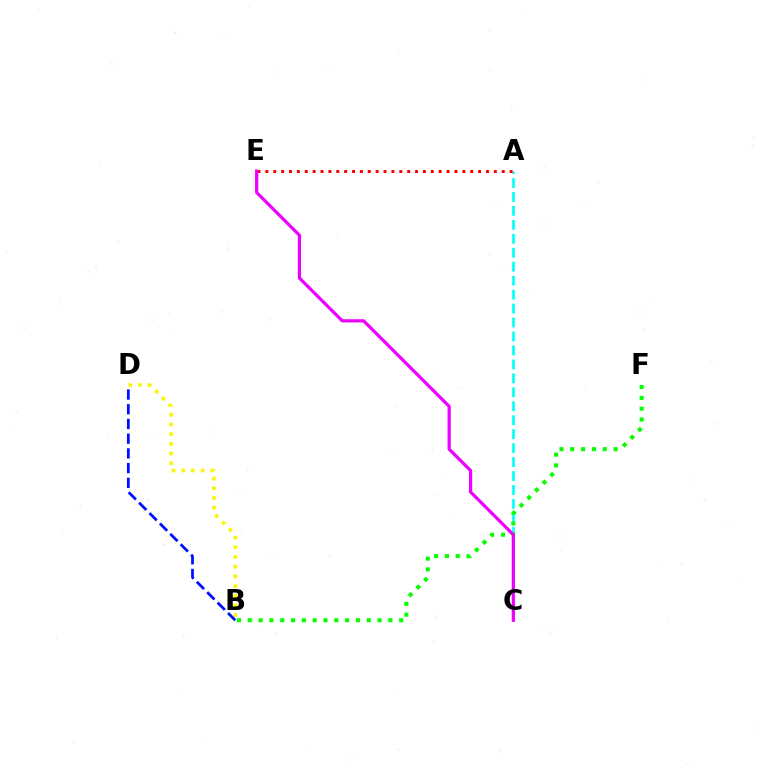{('A', 'C'): [{'color': '#00fff6', 'line_style': 'dashed', 'thickness': 1.9}], ('B', 'D'): [{'color': '#fcf500', 'line_style': 'dotted', 'thickness': 2.63}, {'color': '#0010ff', 'line_style': 'dashed', 'thickness': 2.0}], ('B', 'F'): [{'color': '#08ff00', 'line_style': 'dotted', 'thickness': 2.94}], ('A', 'E'): [{'color': '#ff0000', 'line_style': 'dotted', 'thickness': 2.14}], ('C', 'E'): [{'color': '#ee00ff', 'line_style': 'solid', 'thickness': 2.31}]}